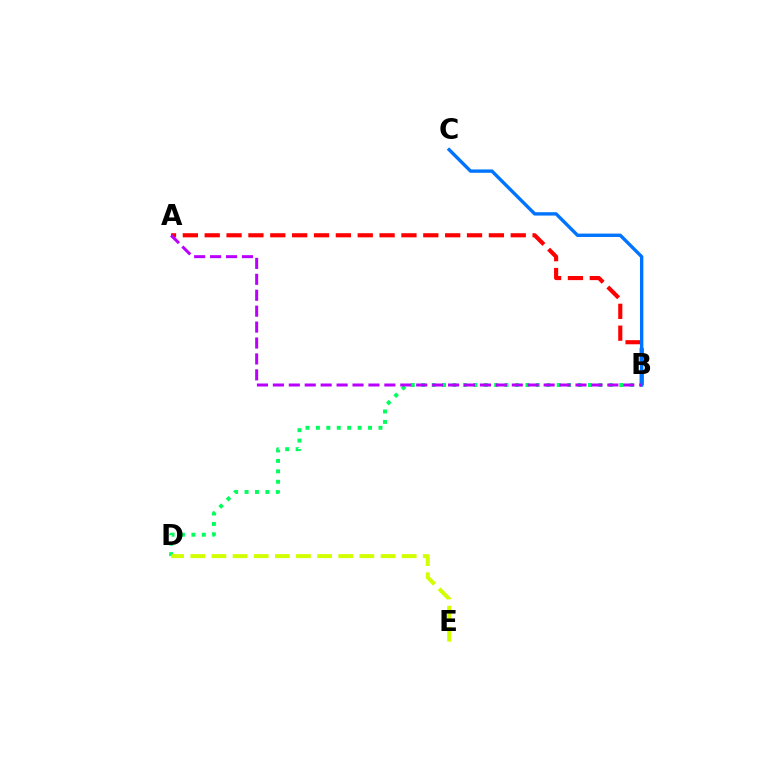{('B', 'D'): [{'color': '#00ff5c', 'line_style': 'dotted', 'thickness': 2.83}], ('A', 'B'): [{'color': '#ff0000', 'line_style': 'dashed', 'thickness': 2.97}, {'color': '#b900ff', 'line_style': 'dashed', 'thickness': 2.16}], ('B', 'C'): [{'color': '#0074ff', 'line_style': 'solid', 'thickness': 2.43}], ('D', 'E'): [{'color': '#d1ff00', 'line_style': 'dashed', 'thickness': 2.87}]}